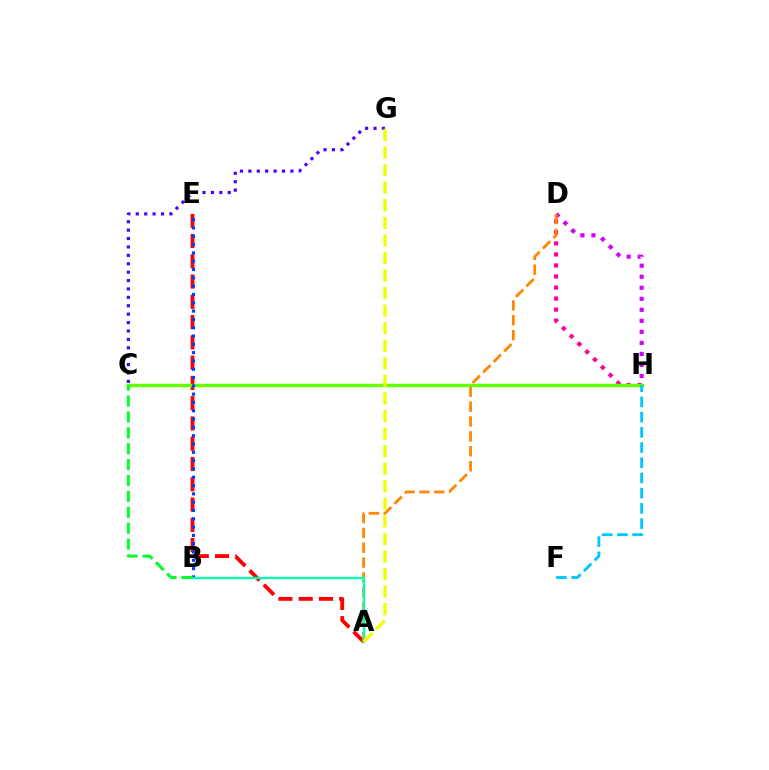{('D', 'H'): [{'color': '#ff00a0', 'line_style': 'dotted', 'thickness': 3.0}, {'color': '#d600ff', 'line_style': 'dotted', 'thickness': 3.0}], ('A', 'E'): [{'color': '#ff0000', 'line_style': 'dashed', 'thickness': 2.75}], ('C', 'H'): [{'color': '#66ff00', 'line_style': 'solid', 'thickness': 2.48}], ('B', 'E'): [{'color': '#003fff', 'line_style': 'dotted', 'thickness': 2.26}], ('F', 'H'): [{'color': '#00c7ff', 'line_style': 'dashed', 'thickness': 2.07}], ('A', 'D'): [{'color': '#ff8800', 'line_style': 'dashed', 'thickness': 2.02}], ('A', 'B'): [{'color': '#00ffaf', 'line_style': 'solid', 'thickness': 1.67}], ('C', 'G'): [{'color': '#4f00ff', 'line_style': 'dotted', 'thickness': 2.28}], ('B', 'C'): [{'color': '#00ff27', 'line_style': 'dashed', 'thickness': 2.16}], ('A', 'G'): [{'color': '#eeff00', 'line_style': 'dashed', 'thickness': 2.39}]}